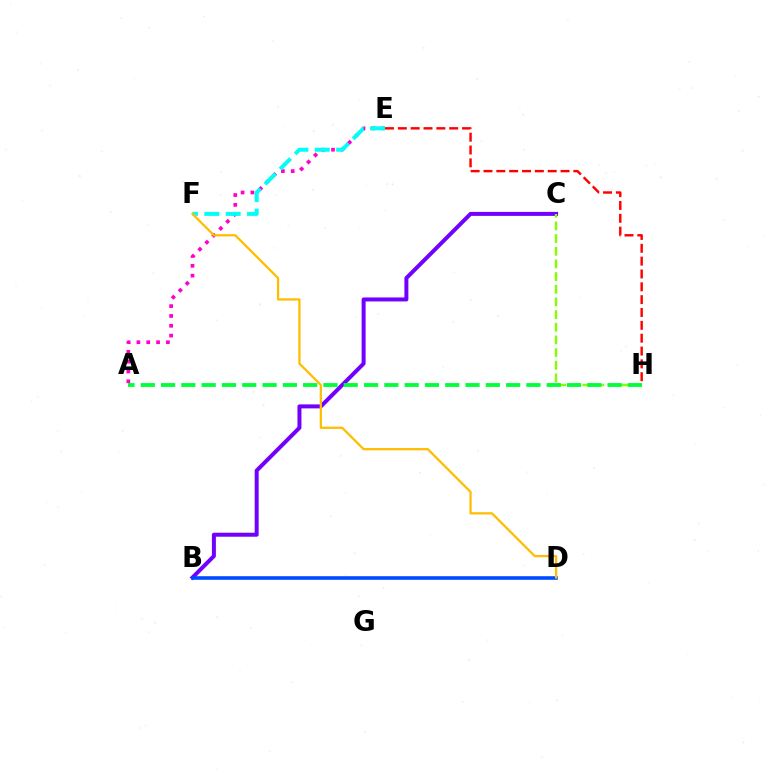{('E', 'H'): [{'color': '#ff0000', 'line_style': 'dashed', 'thickness': 1.74}], ('A', 'E'): [{'color': '#ff00cf', 'line_style': 'dotted', 'thickness': 2.67}], ('B', 'C'): [{'color': '#7200ff', 'line_style': 'solid', 'thickness': 2.87}], ('B', 'D'): [{'color': '#004bff', 'line_style': 'solid', 'thickness': 2.59}], ('E', 'F'): [{'color': '#00fff6', 'line_style': 'dashed', 'thickness': 2.9}], ('C', 'H'): [{'color': '#84ff00', 'line_style': 'dashed', 'thickness': 1.72}], ('D', 'F'): [{'color': '#ffbd00', 'line_style': 'solid', 'thickness': 1.63}], ('A', 'H'): [{'color': '#00ff39', 'line_style': 'dashed', 'thickness': 2.76}]}